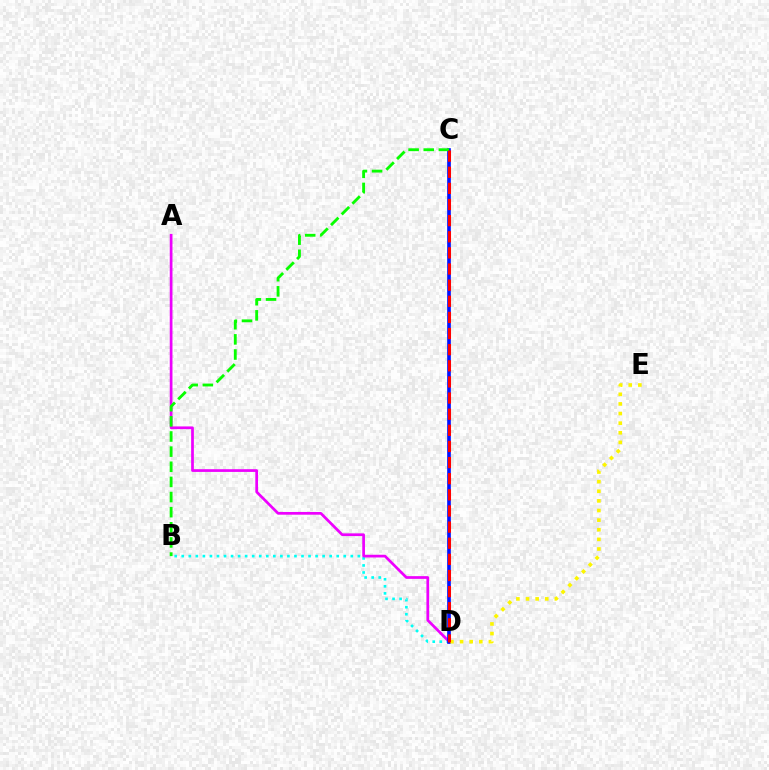{('B', 'D'): [{'color': '#00fff6', 'line_style': 'dotted', 'thickness': 1.91}], ('A', 'D'): [{'color': '#ee00ff', 'line_style': 'solid', 'thickness': 1.96}], ('C', 'D'): [{'color': '#0010ff', 'line_style': 'solid', 'thickness': 2.63}, {'color': '#ff0000', 'line_style': 'dashed', 'thickness': 2.19}], ('D', 'E'): [{'color': '#fcf500', 'line_style': 'dotted', 'thickness': 2.61}], ('B', 'C'): [{'color': '#08ff00', 'line_style': 'dashed', 'thickness': 2.06}]}